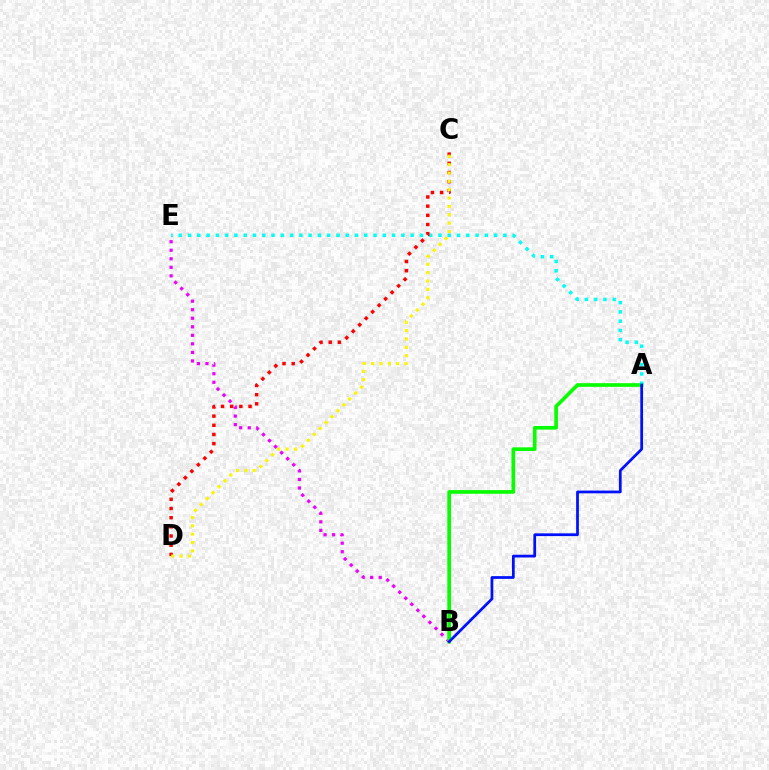{('B', 'E'): [{'color': '#ee00ff', 'line_style': 'dotted', 'thickness': 2.32}], ('A', 'B'): [{'color': '#08ff00', 'line_style': 'solid', 'thickness': 2.65}, {'color': '#0010ff', 'line_style': 'solid', 'thickness': 1.98}], ('A', 'E'): [{'color': '#00fff6', 'line_style': 'dotted', 'thickness': 2.52}], ('C', 'D'): [{'color': '#ff0000', 'line_style': 'dotted', 'thickness': 2.49}, {'color': '#fcf500', 'line_style': 'dotted', 'thickness': 2.27}]}